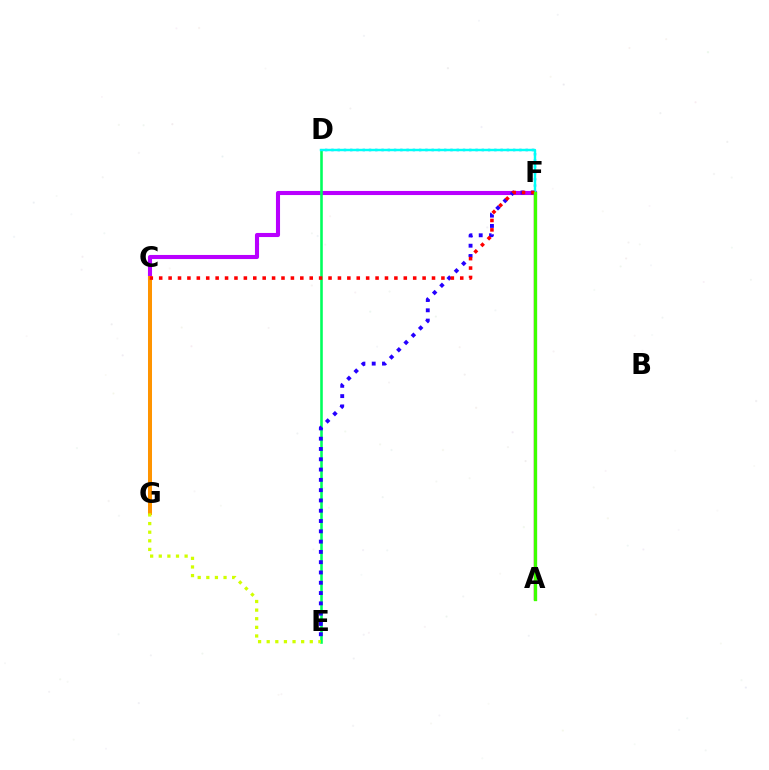{('C', 'F'): [{'color': '#b900ff', 'line_style': 'solid', 'thickness': 2.94}, {'color': '#ff0000', 'line_style': 'dotted', 'thickness': 2.56}], ('C', 'G'): [{'color': '#ff9400', 'line_style': 'solid', 'thickness': 2.88}], ('D', 'E'): [{'color': '#00ff5c', 'line_style': 'solid', 'thickness': 1.86}], ('E', 'G'): [{'color': '#d1ff00', 'line_style': 'dotted', 'thickness': 2.34}], ('E', 'F'): [{'color': '#2500ff', 'line_style': 'dotted', 'thickness': 2.8}], ('D', 'F'): [{'color': '#0074ff', 'line_style': 'dotted', 'thickness': 1.7}, {'color': '#00fff6', 'line_style': 'solid', 'thickness': 1.75}], ('A', 'F'): [{'color': '#ff00ac', 'line_style': 'solid', 'thickness': 1.75}, {'color': '#3dff00', 'line_style': 'solid', 'thickness': 2.4}]}